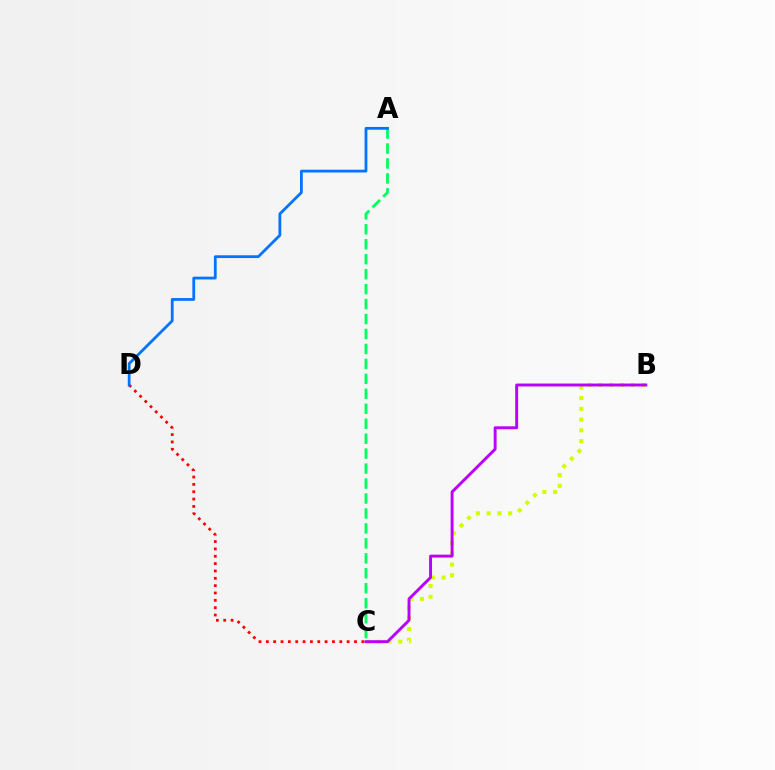{('C', 'D'): [{'color': '#ff0000', 'line_style': 'dotted', 'thickness': 2.0}], ('B', 'C'): [{'color': '#d1ff00', 'line_style': 'dotted', 'thickness': 2.92}, {'color': '#b900ff', 'line_style': 'solid', 'thickness': 2.1}], ('A', 'C'): [{'color': '#00ff5c', 'line_style': 'dashed', 'thickness': 2.03}], ('A', 'D'): [{'color': '#0074ff', 'line_style': 'solid', 'thickness': 2.0}]}